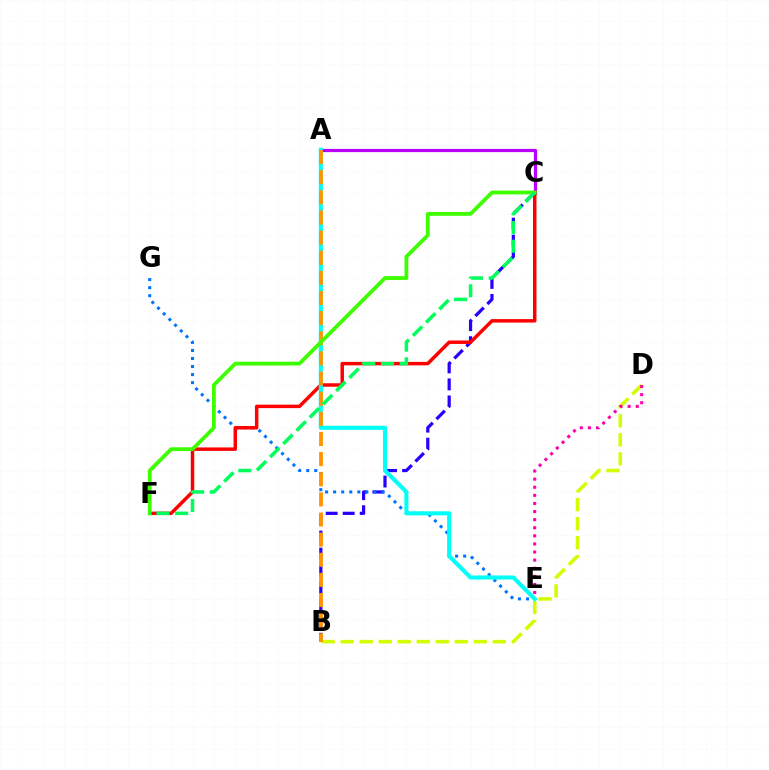{('B', 'C'): [{'color': '#2500ff', 'line_style': 'dashed', 'thickness': 2.31}], ('E', 'G'): [{'color': '#0074ff', 'line_style': 'dotted', 'thickness': 2.19}], ('A', 'C'): [{'color': '#b900ff', 'line_style': 'solid', 'thickness': 2.33}], ('B', 'D'): [{'color': '#d1ff00', 'line_style': 'dashed', 'thickness': 2.58}], ('C', 'F'): [{'color': '#ff0000', 'line_style': 'solid', 'thickness': 2.5}, {'color': '#3dff00', 'line_style': 'solid', 'thickness': 2.73}, {'color': '#00ff5c', 'line_style': 'dashed', 'thickness': 2.54}], ('D', 'E'): [{'color': '#ff00ac', 'line_style': 'dotted', 'thickness': 2.2}], ('A', 'E'): [{'color': '#00fff6', 'line_style': 'solid', 'thickness': 2.95}], ('A', 'B'): [{'color': '#ff9400', 'line_style': 'dashed', 'thickness': 2.74}]}